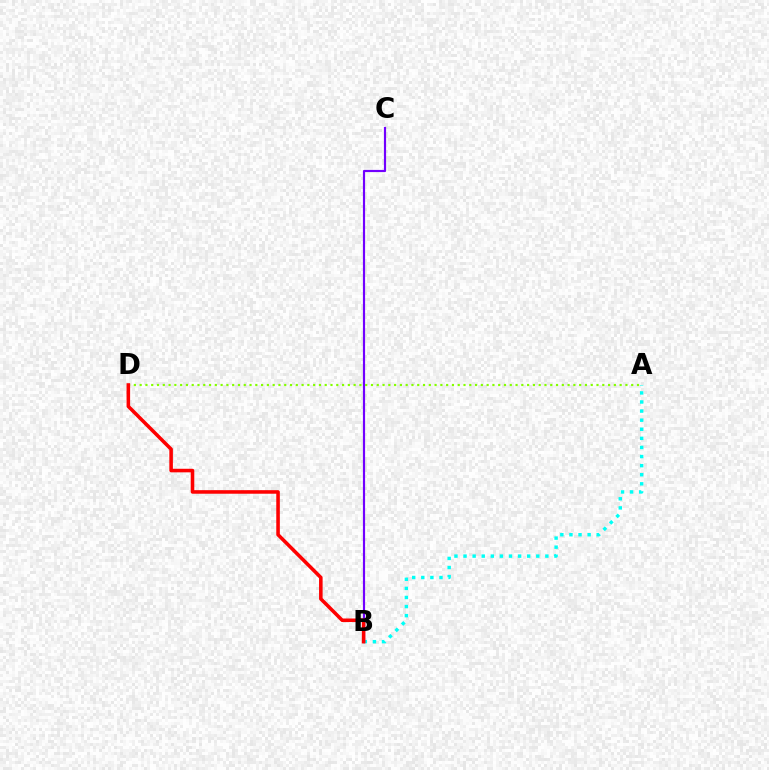{('A', 'B'): [{'color': '#00fff6', 'line_style': 'dotted', 'thickness': 2.47}], ('B', 'C'): [{'color': '#7200ff', 'line_style': 'solid', 'thickness': 1.57}], ('A', 'D'): [{'color': '#84ff00', 'line_style': 'dotted', 'thickness': 1.57}], ('B', 'D'): [{'color': '#ff0000', 'line_style': 'solid', 'thickness': 2.57}]}